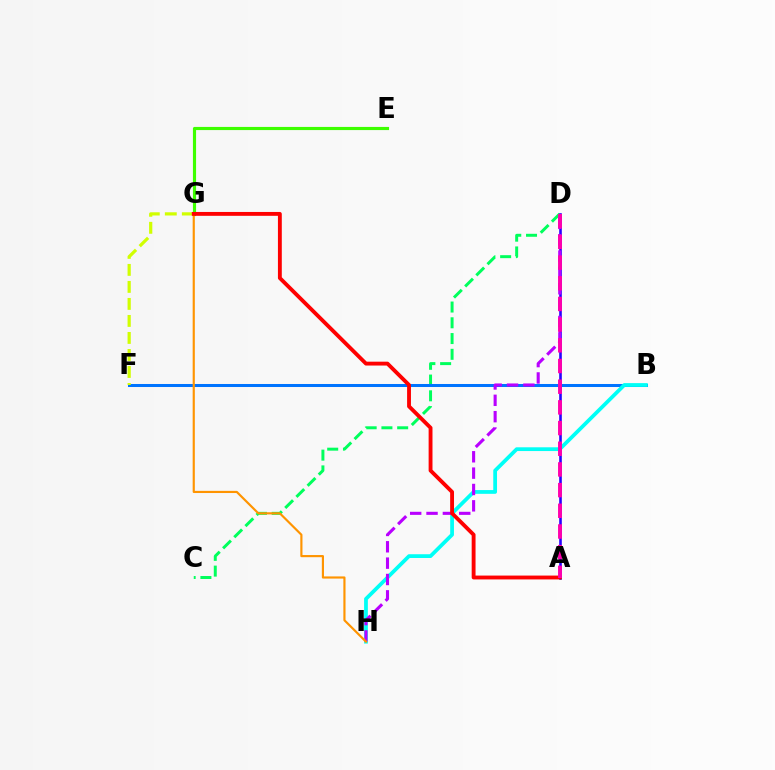{('C', 'D'): [{'color': '#00ff5c', 'line_style': 'dashed', 'thickness': 2.14}], ('B', 'F'): [{'color': '#0074ff', 'line_style': 'solid', 'thickness': 2.17}], ('A', 'D'): [{'color': '#2500ff', 'line_style': 'solid', 'thickness': 1.87}, {'color': '#ff00ac', 'line_style': 'dashed', 'thickness': 2.81}], ('F', 'G'): [{'color': '#d1ff00', 'line_style': 'dashed', 'thickness': 2.31}], ('B', 'H'): [{'color': '#00fff6', 'line_style': 'solid', 'thickness': 2.71}], ('D', 'H'): [{'color': '#b900ff', 'line_style': 'dashed', 'thickness': 2.22}], ('E', 'G'): [{'color': '#3dff00', 'line_style': 'solid', 'thickness': 2.27}], ('G', 'H'): [{'color': '#ff9400', 'line_style': 'solid', 'thickness': 1.56}], ('A', 'G'): [{'color': '#ff0000', 'line_style': 'solid', 'thickness': 2.78}]}